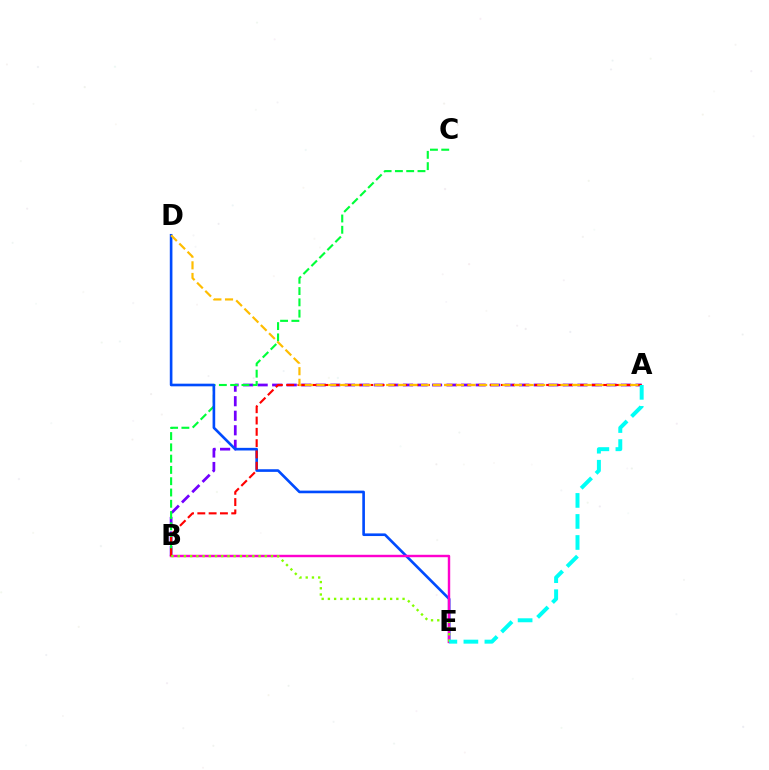{('A', 'B'): [{'color': '#7200ff', 'line_style': 'dashed', 'thickness': 1.97}, {'color': '#ff0000', 'line_style': 'dashed', 'thickness': 1.54}], ('B', 'C'): [{'color': '#00ff39', 'line_style': 'dashed', 'thickness': 1.53}], ('D', 'E'): [{'color': '#004bff', 'line_style': 'solid', 'thickness': 1.9}], ('B', 'E'): [{'color': '#ff00cf', 'line_style': 'solid', 'thickness': 1.74}, {'color': '#84ff00', 'line_style': 'dotted', 'thickness': 1.69}], ('A', 'D'): [{'color': '#ffbd00', 'line_style': 'dashed', 'thickness': 1.58}], ('A', 'E'): [{'color': '#00fff6', 'line_style': 'dashed', 'thickness': 2.86}]}